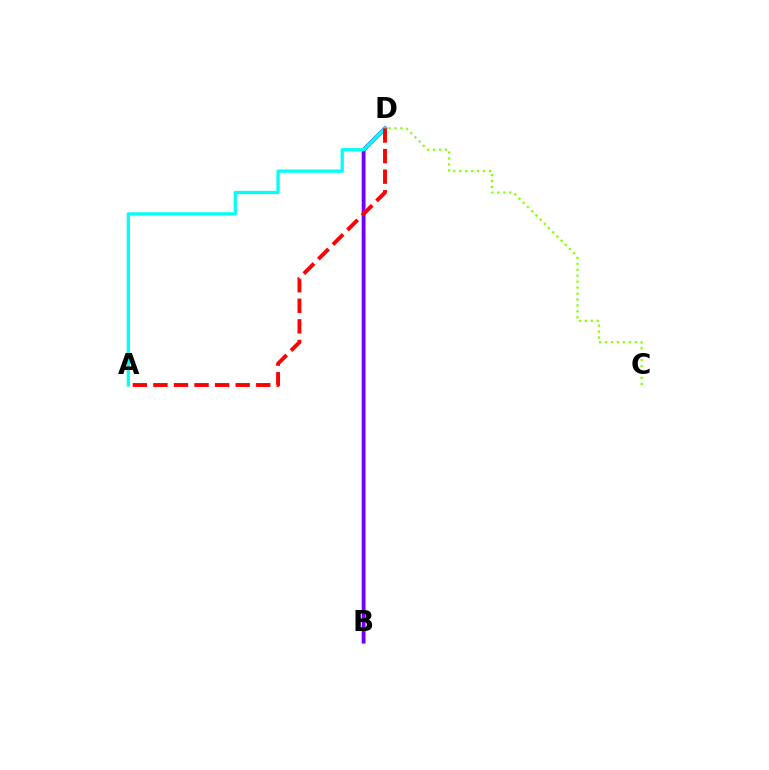{('B', 'D'): [{'color': '#7200ff', 'line_style': 'solid', 'thickness': 2.76}], ('A', 'D'): [{'color': '#00fff6', 'line_style': 'solid', 'thickness': 2.36}, {'color': '#ff0000', 'line_style': 'dashed', 'thickness': 2.79}], ('C', 'D'): [{'color': '#84ff00', 'line_style': 'dotted', 'thickness': 1.61}]}